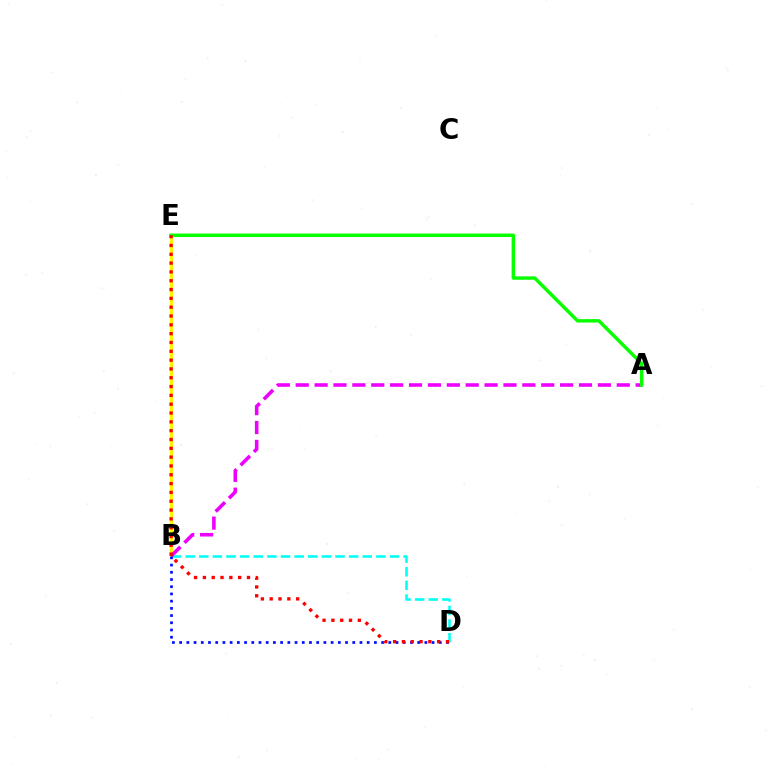{('B', 'E'): [{'color': '#fcf500', 'line_style': 'solid', 'thickness': 2.32}], ('B', 'D'): [{'color': '#00fff6', 'line_style': 'dashed', 'thickness': 1.85}, {'color': '#0010ff', 'line_style': 'dotted', 'thickness': 1.96}], ('A', 'B'): [{'color': '#ee00ff', 'line_style': 'dashed', 'thickness': 2.57}], ('A', 'E'): [{'color': '#08ff00', 'line_style': 'solid', 'thickness': 2.47}], ('D', 'E'): [{'color': '#ff0000', 'line_style': 'dotted', 'thickness': 2.4}]}